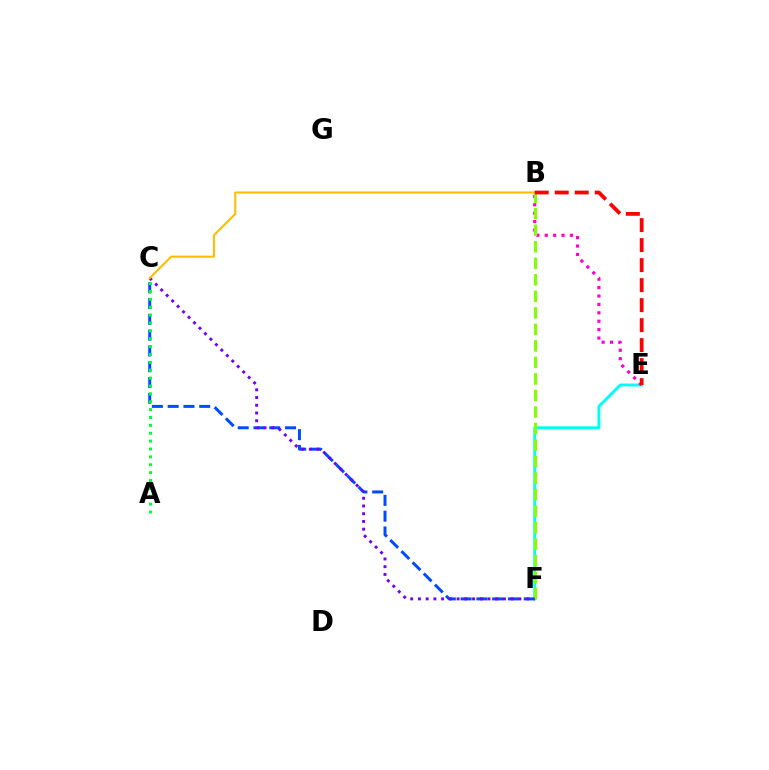{('E', 'F'): [{'color': '#00fff6', 'line_style': 'solid', 'thickness': 2.09}], ('B', 'E'): [{'color': '#ff00cf', 'line_style': 'dotted', 'thickness': 2.28}, {'color': '#ff0000', 'line_style': 'dashed', 'thickness': 2.72}], ('C', 'F'): [{'color': '#004bff', 'line_style': 'dashed', 'thickness': 2.14}, {'color': '#7200ff', 'line_style': 'dotted', 'thickness': 2.1}], ('B', 'F'): [{'color': '#84ff00', 'line_style': 'dashed', 'thickness': 2.24}], ('A', 'C'): [{'color': '#00ff39', 'line_style': 'dotted', 'thickness': 2.14}], ('B', 'C'): [{'color': '#ffbd00', 'line_style': 'solid', 'thickness': 1.5}]}